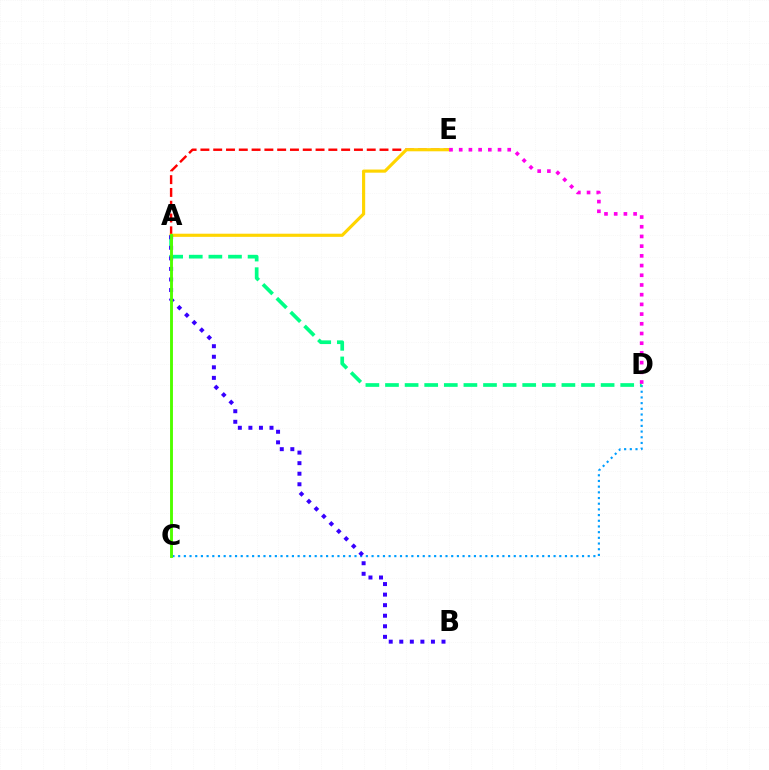{('C', 'D'): [{'color': '#009eff', 'line_style': 'dotted', 'thickness': 1.55}], ('A', 'E'): [{'color': '#ff0000', 'line_style': 'dashed', 'thickness': 1.74}, {'color': '#ffd500', 'line_style': 'solid', 'thickness': 2.26}], ('A', 'D'): [{'color': '#00ff86', 'line_style': 'dashed', 'thickness': 2.66}], ('D', 'E'): [{'color': '#ff00ed', 'line_style': 'dotted', 'thickness': 2.64}], ('A', 'B'): [{'color': '#3700ff', 'line_style': 'dotted', 'thickness': 2.87}], ('A', 'C'): [{'color': '#4fff00', 'line_style': 'solid', 'thickness': 2.08}]}